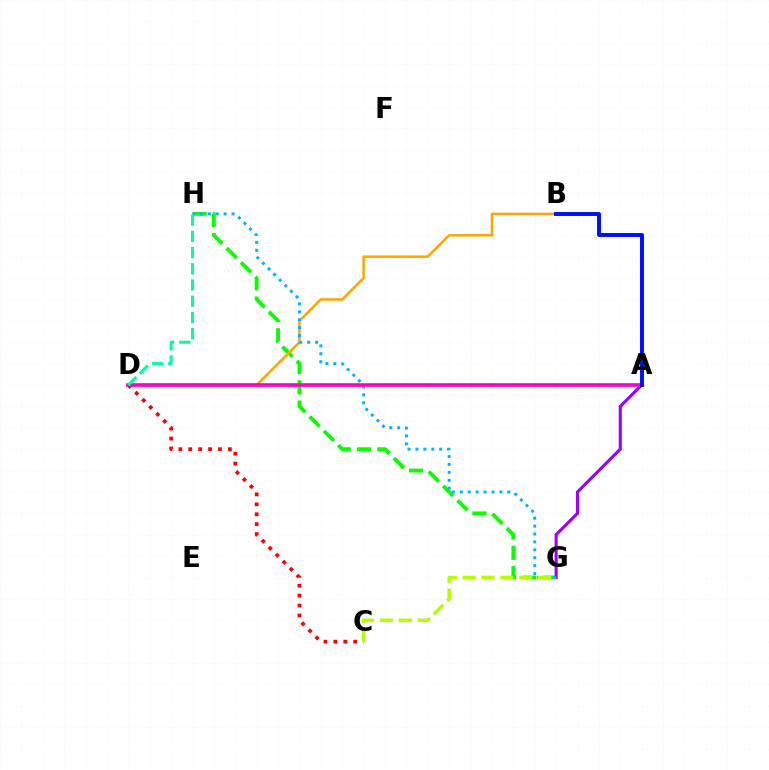{('G', 'H'): [{'color': '#08ff00', 'line_style': 'dashed', 'thickness': 2.76}, {'color': '#00b5ff', 'line_style': 'dotted', 'thickness': 2.15}], ('A', 'G'): [{'color': '#9b00ff', 'line_style': 'solid', 'thickness': 2.23}], ('B', 'D'): [{'color': '#ffa500', 'line_style': 'solid', 'thickness': 1.81}], ('C', 'D'): [{'color': '#ff0000', 'line_style': 'dotted', 'thickness': 2.69}], ('C', 'G'): [{'color': '#b3ff00', 'line_style': 'dashed', 'thickness': 2.56}], ('A', 'D'): [{'color': '#ff00bd', 'line_style': 'solid', 'thickness': 2.6}], ('D', 'H'): [{'color': '#00ff9d', 'line_style': 'dashed', 'thickness': 2.2}], ('A', 'B'): [{'color': '#0010ff', 'line_style': 'solid', 'thickness': 2.85}]}